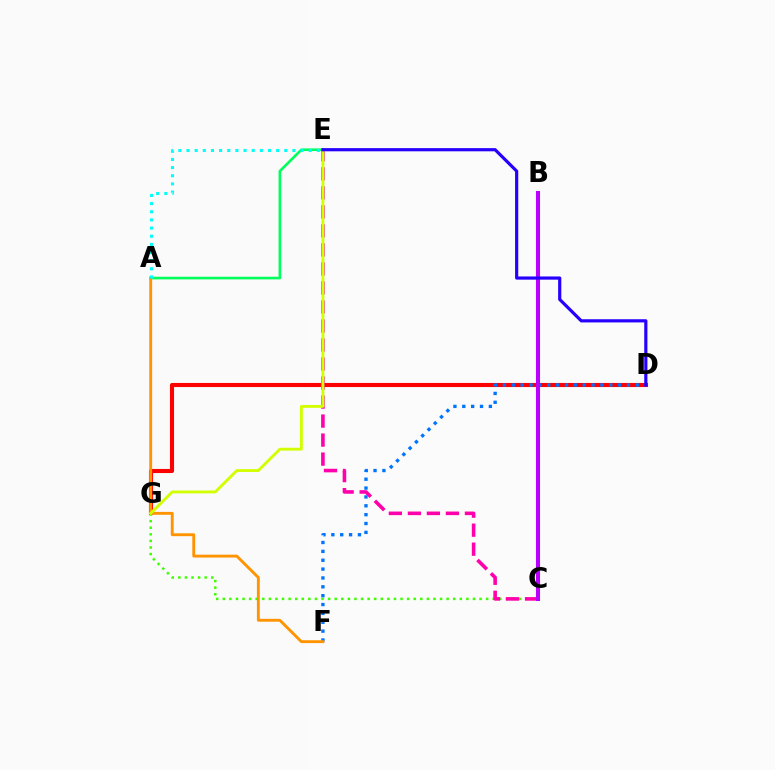{('A', 'E'): [{'color': '#00ff5c', 'line_style': 'solid', 'thickness': 1.91}, {'color': '#00fff6', 'line_style': 'dotted', 'thickness': 2.21}], ('D', 'G'): [{'color': '#ff0000', 'line_style': 'solid', 'thickness': 2.95}], ('C', 'G'): [{'color': '#3dff00', 'line_style': 'dotted', 'thickness': 1.79}], ('D', 'F'): [{'color': '#0074ff', 'line_style': 'dotted', 'thickness': 2.41}], ('C', 'E'): [{'color': '#ff00ac', 'line_style': 'dashed', 'thickness': 2.58}], ('A', 'F'): [{'color': '#ff9400', 'line_style': 'solid', 'thickness': 2.07}], ('E', 'G'): [{'color': '#d1ff00', 'line_style': 'solid', 'thickness': 2.05}], ('B', 'C'): [{'color': '#b900ff', 'line_style': 'solid', 'thickness': 2.93}], ('D', 'E'): [{'color': '#2500ff', 'line_style': 'solid', 'thickness': 2.29}]}